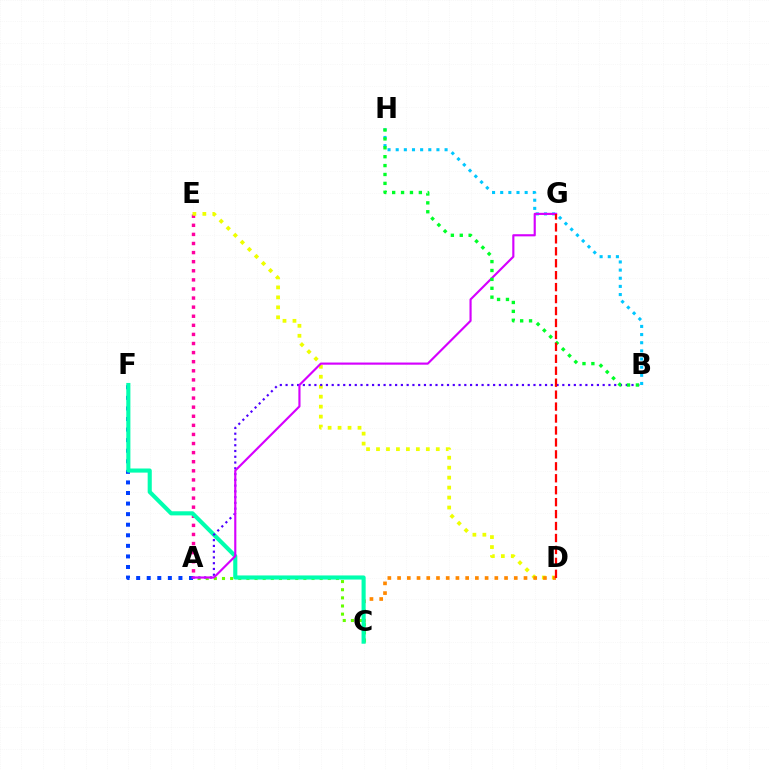{('A', 'F'): [{'color': '#003fff', 'line_style': 'dotted', 'thickness': 2.87}], ('A', 'E'): [{'color': '#ff00a0', 'line_style': 'dotted', 'thickness': 2.47}], ('D', 'E'): [{'color': '#eeff00', 'line_style': 'dotted', 'thickness': 2.71}], ('C', 'D'): [{'color': '#ff8800', 'line_style': 'dotted', 'thickness': 2.64}], ('A', 'C'): [{'color': '#66ff00', 'line_style': 'dotted', 'thickness': 2.21}], ('C', 'F'): [{'color': '#00ffaf', 'line_style': 'solid', 'thickness': 2.96}], ('A', 'B'): [{'color': '#4f00ff', 'line_style': 'dotted', 'thickness': 1.57}], ('B', 'H'): [{'color': '#00c7ff', 'line_style': 'dotted', 'thickness': 2.21}, {'color': '#00ff27', 'line_style': 'dotted', 'thickness': 2.42}], ('A', 'G'): [{'color': '#d600ff', 'line_style': 'solid', 'thickness': 1.55}], ('D', 'G'): [{'color': '#ff0000', 'line_style': 'dashed', 'thickness': 1.62}]}